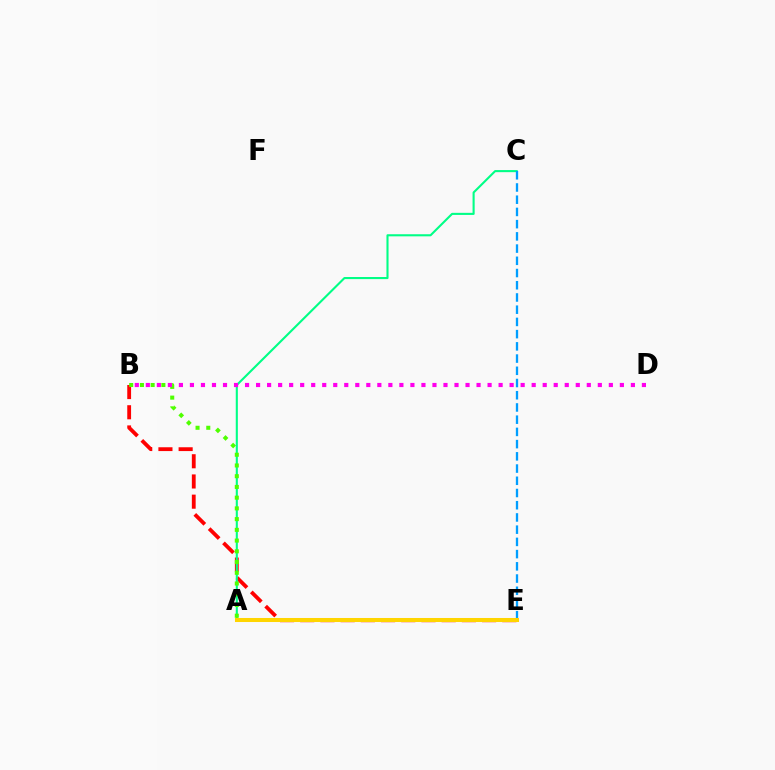{('B', 'E'): [{'color': '#ff0000', 'line_style': 'dashed', 'thickness': 2.74}], ('A', 'C'): [{'color': '#00ff86', 'line_style': 'solid', 'thickness': 1.51}], ('C', 'E'): [{'color': '#009eff', 'line_style': 'dashed', 'thickness': 1.66}], ('A', 'E'): [{'color': '#3700ff', 'line_style': 'dashed', 'thickness': 2.63}, {'color': '#ffd500', 'line_style': 'solid', 'thickness': 2.91}], ('A', 'B'): [{'color': '#4fff00', 'line_style': 'dotted', 'thickness': 2.92}], ('B', 'D'): [{'color': '#ff00ed', 'line_style': 'dotted', 'thickness': 3.0}]}